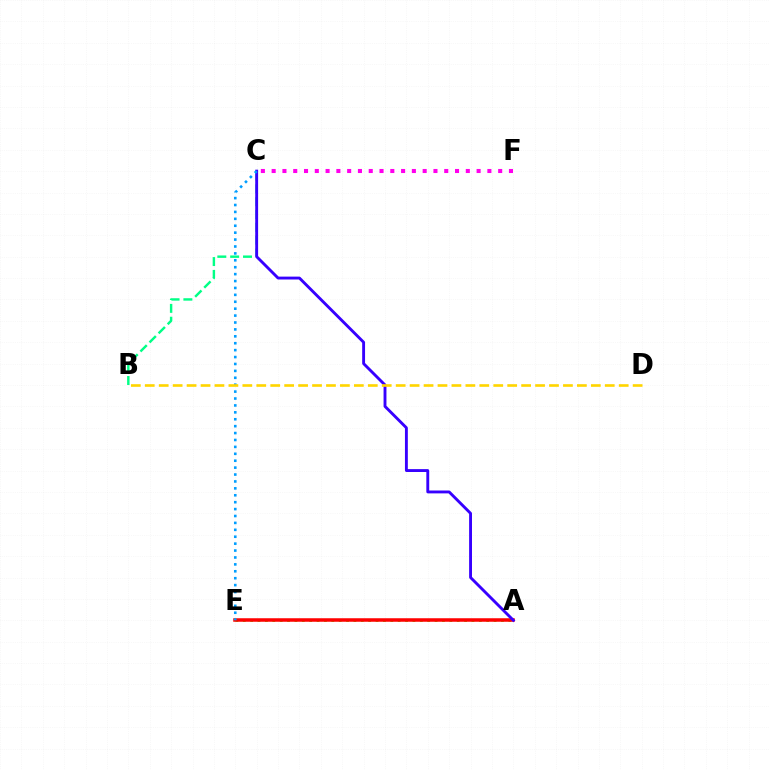{('A', 'E'): [{'color': '#4fff00', 'line_style': 'dotted', 'thickness': 2.0}, {'color': '#ff0000', 'line_style': 'solid', 'thickness': 2.53}], ('C', 'F'): [{'color': '#ff00ed', 'line_style': 'dotted', 'thickness': 2.93}], ('B', 'C'): [{'color': '#00ff86', 'line_style': 'dashed', 'thickness': 1.74}], ('A', 'C'): [{'color': '#3700ff', 'line_style': 'solid', 'thickness': 2.07}], ('C', 'E'): [{'color': '#009eff', 'line_style': 'dotted', 'thickness': 1.88}], ('B', 'D'): [{'color': '#ffd500', 'line_style': 'dashed', 'thickness': 1.89}]}